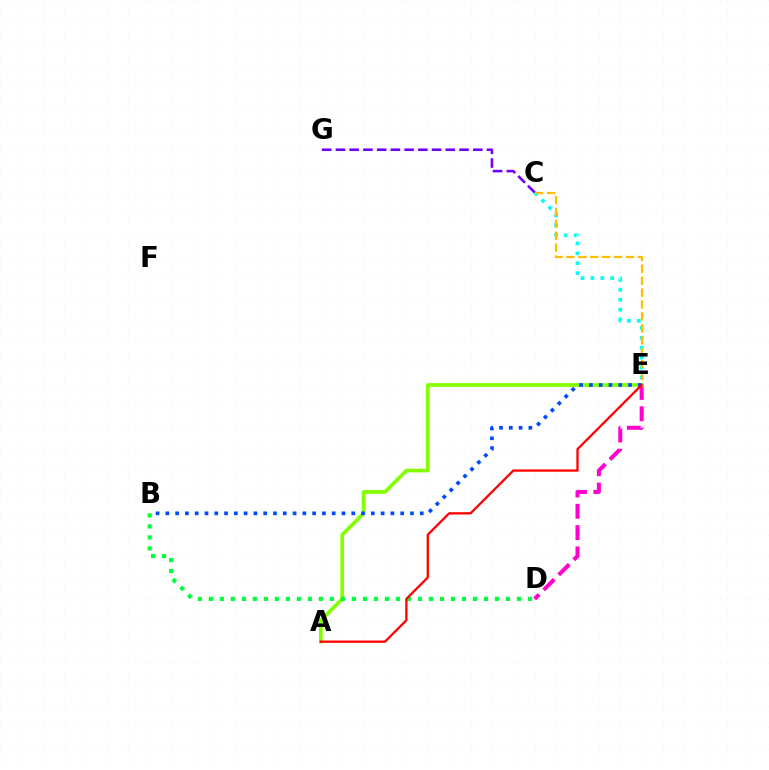{('C', 'E'): [{'color': '#00fff6', 'line_style': 'dotted', 'thickness': 2.69}, {'color': '#ffbd00', 'line_style': 'dashed', 'thickness': 1.62}], ('D', 'E'): [{'color': '#ff00cf', 'line_style': 'dashed', 'thickness': 2.89}], ('A', 'E'): [{'color': '#84ff00', 'line_style': 'solid', 'thickness': 2.67}, {'color': '#ff0000', 'line_style': 'solid', 'thickness': 1.65}], ('B', 'D'): [{'color': '#00ff39', 'line_style': 'dotted', 'thickness': 2.99}], ('B', 'E'): [{'color': '#004bff', 'line_style': 'dotted', 'thickness': 2.66}], ('C', 'G'): [{'color': '#7200ff', 'line_style': 'dashed', 'thickness': 1.87}]}